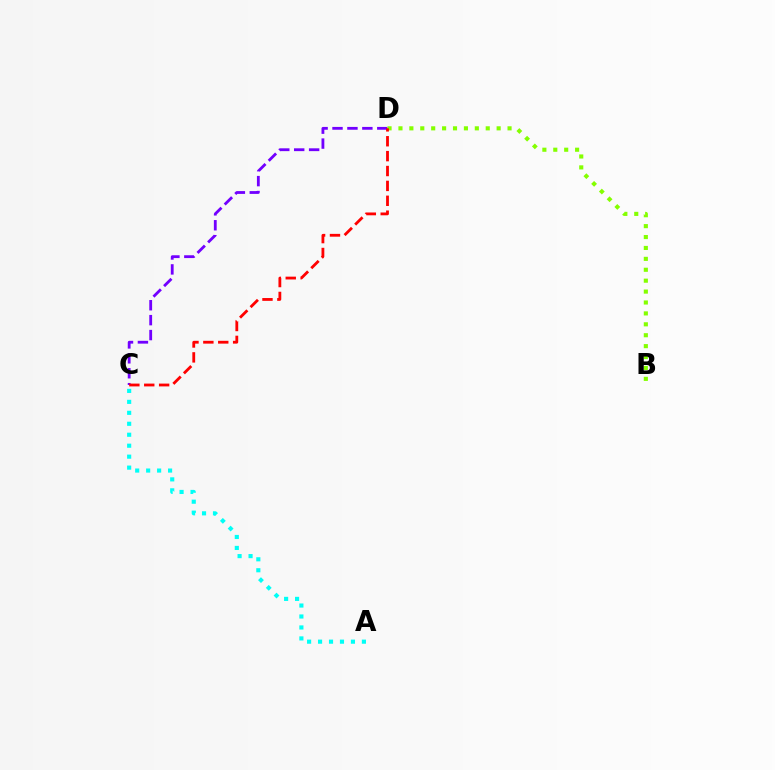{('C', 'D'): [{'color': '#7200ff', 'line_style': 'dashed', 'thickness': 2.03}, {'color': '#ff0000', 'line_style': 'dashed', 'thickness': 2.02}], ('B', 'D'): [{'color': '#84ff00', 'line_style': 'dotted', 'thickness': 2.96}], ('A', 'C'): [{'color': '#00fff6', 'line_style': 'dotted', 'thickness': 2.98}]}